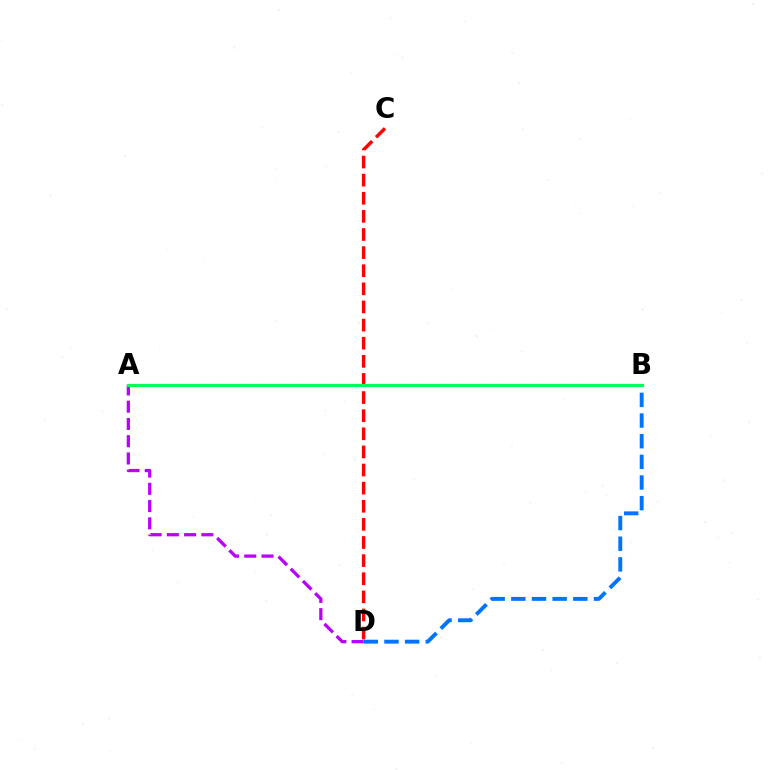{('A', 'B'): [{'color': '#d1ff00', 'line_style': 'dotted', 'thickness': 1.55}, {'color': '#00ff5c', 'line_style': 'solid', 'thickness': 2.26}], ('B', 'D'): [{'color': '#0074ff', 'line_style': 'dashed', 'thickness': 2.81}], ('C', 'D'): [{'color': '#ff0000', 'line_style': 'dashed', 'thickness': 2.46}], ('A', 'D'): [{'color': '#b900ff', 'line_style': 'dashed', 'thickness': 2.34}]}